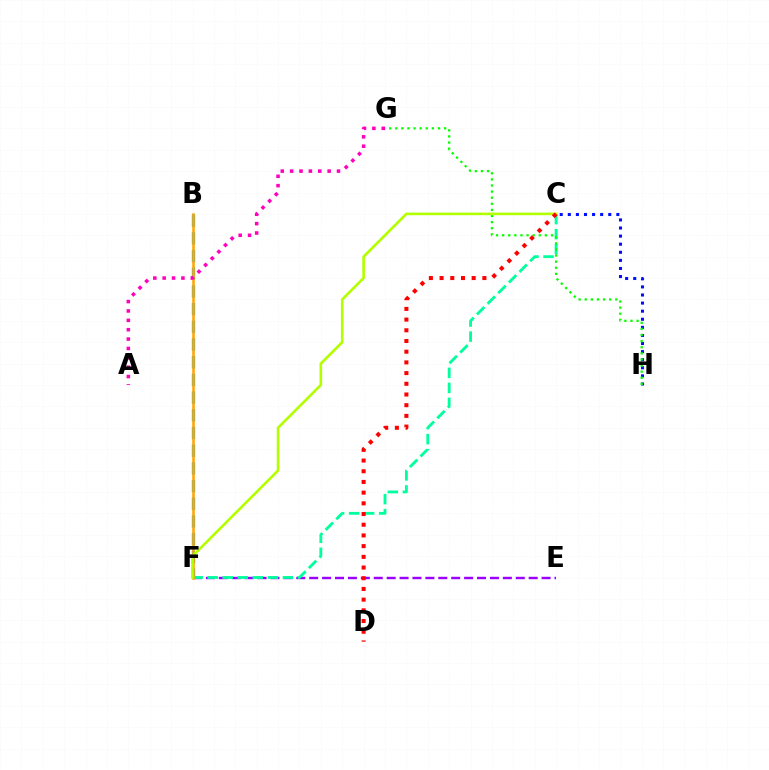{('E', 'F'): [{'color': '#9b00ff', 'line_style': 'dashed', 'thickness': 1.75}], ('C', 'H'): [{'color': '#0010ff', 'line_style': 'dotted', 'thickness': 2.2}], ('B', 'F'): [{'color': '#00b5ff', 'line_style': 'dashed', 'thickness': 2.4}, {'color': '#ffa500', 'line_style': 'solid', 'thickness': 1.84}], ('C', 'F'): [{'color': '#00ff9d', 'line_style': 'dashed', 'thickness': 2.04}, {'color': '#b3ff00', 'line_style': 'solid', 'thickness': 1.9}], ('G', 'H'): [{'color': '#08ff00', 'line_style': 'dotted', 'thickness': 1.66}], ('A', 'G'): [{'color': '#ff00bd', 'line_style': 'dotted', 'thickness': 2.55}], ('C', 'D'): [{'color': '#ff0000', 'line_style': 'dotted', 'thickness': 2.91}]}